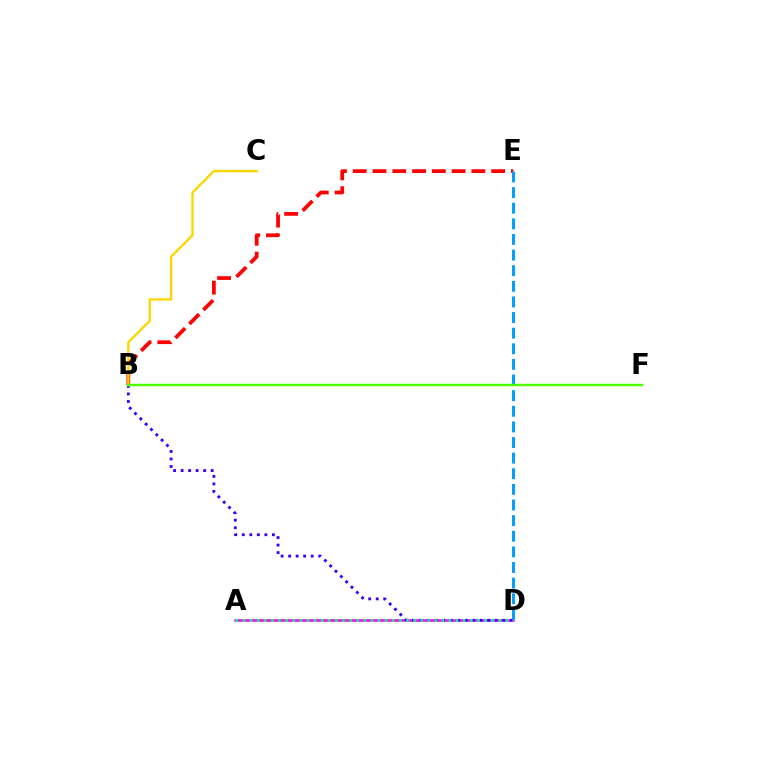{('B', 'E'): [{'color': '#ff0000', 'line_style': 'dashed', 'thickness': 2.69}], ('A', 'D'): [{'color': '#ff00ed', 'line_style': 'solid', 'thickness': 1.83}, {'color': '#00ff86', 'line_style': 'dotted', 'thickness': 1.93}], ('B', 'D'): [{'color': '#3700ff', 'line_style': 'dotted', 'thickness': 2.04}], ('D', 'E'): [{'color': '#009eff', 'line_style': 'dashed', 'thickness': 2.12}], ('B', 'C'): [{'color': '#ffd500', 'line_style': 'solid', 'thickness': 1.71}], ('B', 'F'): [{'color': '#4fff00', 'line_style': 'solid', 'thickness': 1.77}]}